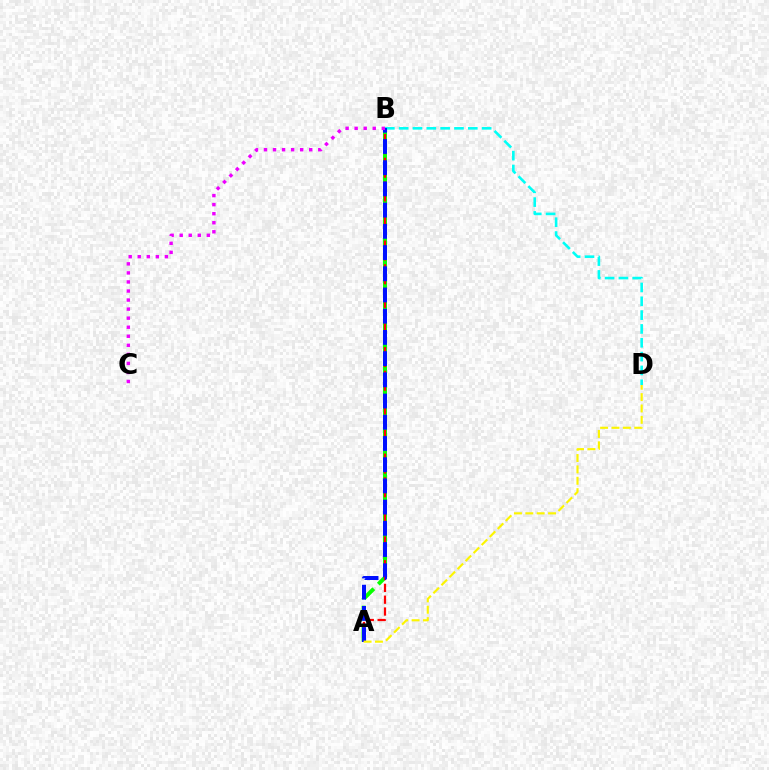{('A', 'B'): [{'color': '#08ff00', 'line_style': 'dashed', 'thickness': 2.88}, {'color': '#ff0000', 'line_style': 'dashed', 'thickness': 1.61}, {'color': '#0010ff', 'line_style': 'dashed', 'thickness': 2.88}], ('B', 'D'): [{'color': '#00fff6', 'line_style': 'dashed', 'thickness': 1.88}], ('A', 'D'): [{'color': '#fcf500', 'line_style': 'dashed', 'thickness': 1.54}], ('B', 'C'): [{'color': '#ee00ff', 'line_style': 'dotted', 'thickness': 2.46}]}